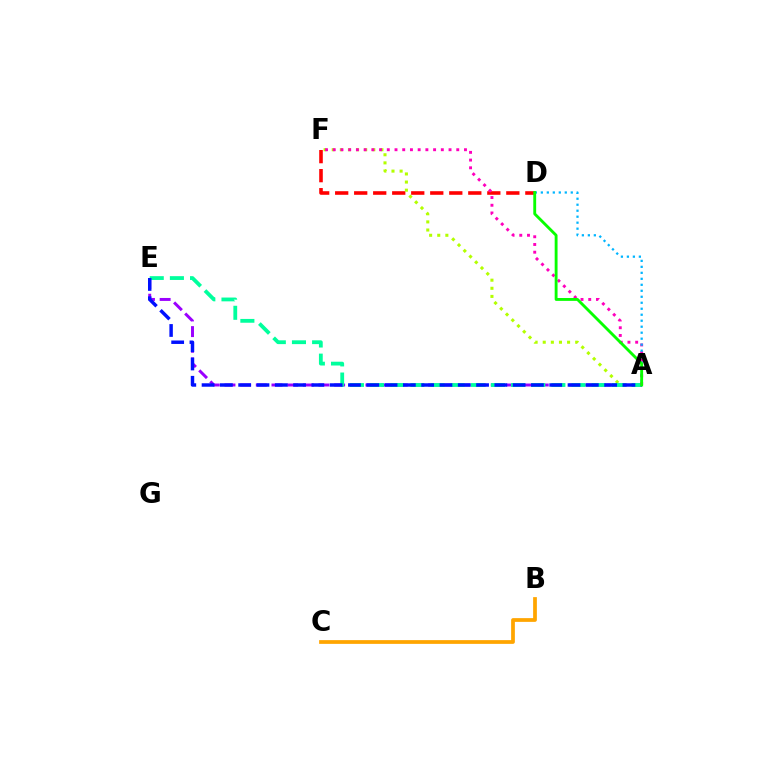{('D', 'F'): [{'color': '#ff0000', 'line_style': 'dashed', 'thickness': 2.58}], ('A', 'F'): [{'color': '#b3ff00', 'line_style': 'dotted', 'thickness': 2.21}, {'color': '#ff00bd', 'line_style': 'dotted', 'thickness': 2.1}], ('A', 'E'): [{'color': '#9b00ff', 'line_style': 'dashed', 'thickness': 2.13}, {'color': '#00ff9d', 'line_style': 'dashed', 'thickness': 2.74}, {'color': '#0010ff', 'line_style': 'dashed', 'thickness': 2.49}], ('B', 'C'): [{'color': '#ffa500', 'line_style': 'solid', 'thickness': 2.69}], ('A', 'D'): [{'color': '#00b5ff', 'line_style': 'dotted', 'thickness': 1.63}, {'color': '#08ff00', 'line_style': 'solid', 'thickness': 2.06}]}